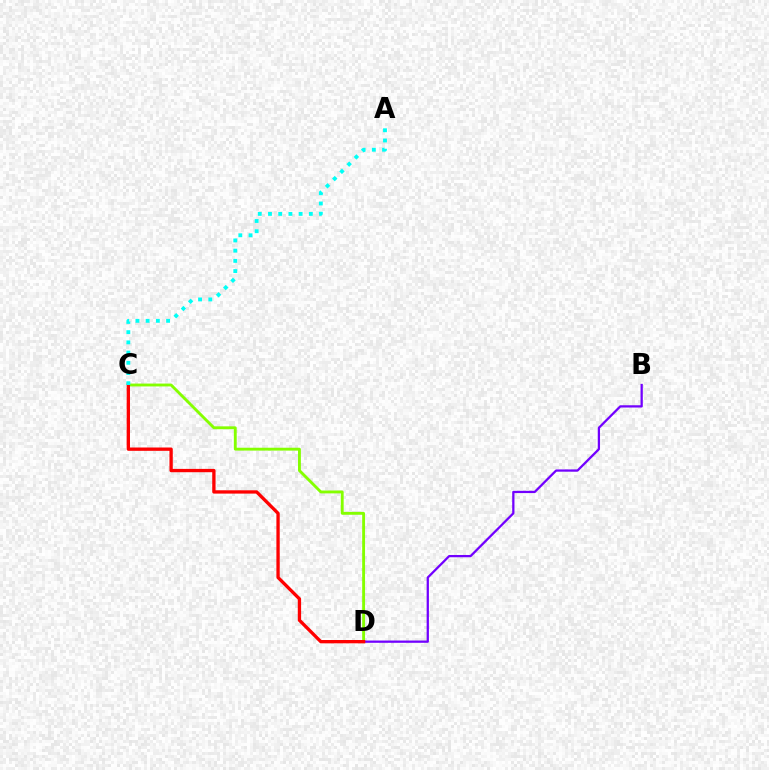{('C', 'D'): [{'color': '#84ff00', 'line_style': 'solid', 'thickness': 2.06}, {'color': '#ff0000', 'line_style': 'solid', 'thickness': 2.39}], ('B', 'D'): [{'color': '#7200ff', 'line_style': 'solid', 'thickness': 1.63}], ('A', 'C'): [{'color': '#00fff6', 'line_style': 'dotted', 'thickness': 2.77}]}